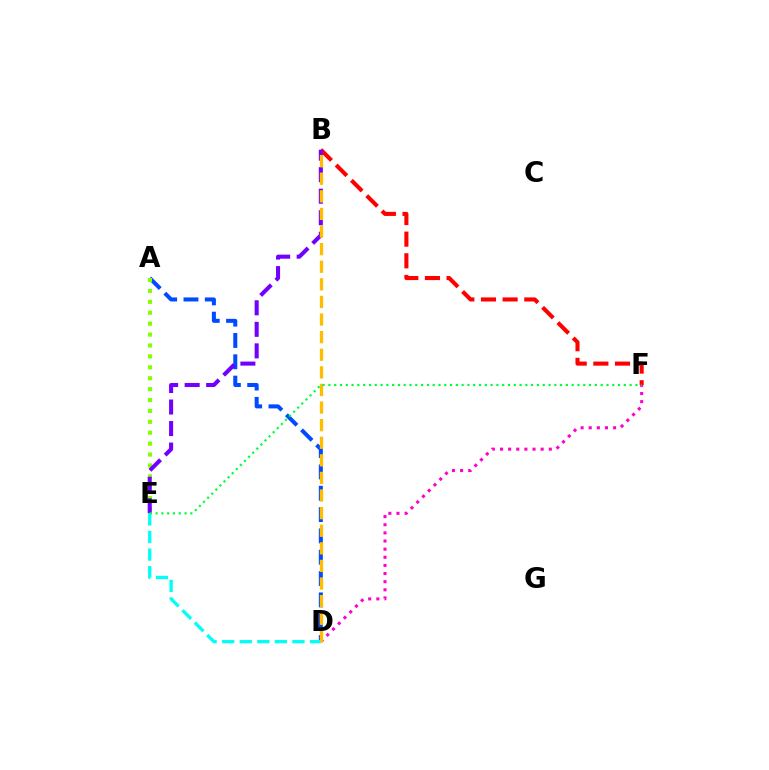{('D', 'F'): [{'color': '#ff00cf', 'line_style': 'dotted', 'thickness': 2.21}], ('B', 'F'): [{'color': '#ff0000', 'line_style': 'dashed', 'thickness': 2.94}], ('A', 'D'): [{'color': '#004bff', 'line_style': 'dashed', 'thickness': 2.9}], ('A', 'E'): [{'color': '#84ff00', 'line_style': 'dotted', 'thickness': 2.96}], ('B', 'E'): [{'color': '#7200ff', 'line_style': 'dashed', 'thickness': 2.92}], ('D', 'E'): [{'color': '#00fff6', 'line_style': 'dashed', 'thickness': 2.39}], ('B', 'D'): [{'color': '#ffbd00', 'line_style': 'dashed', 'thickness': 2.39}], ('E', 'F'): [{'color': '#00ff39', 'line_style': 'dotted', 'thickness': 1.57}]}